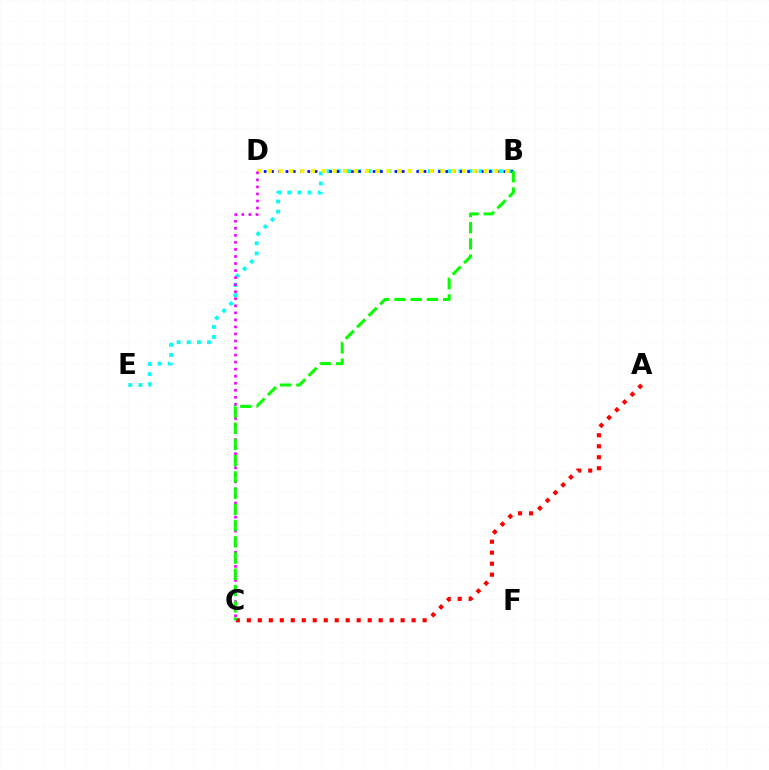{('B', 'E'): [{'color': '#00fff6', 'line_style': 'dotted', 'thickness': 2.75}], ('B', 'D'): [{'color': '#0010ff', 'line_style': 'dotted', 'thickness': 1.97}, {'color': '#fcf500', 'line_style': 'dotted', 'thickness': 2.93}], ('A', 'C'): [{'color': '#ff0000', 'line_style': 'dotted', 'thickness': 2.98}], ('C', 'D'): [{'color': '#ee00ff', 'line_style': 'dotted', 'thickness': 1.91}], ('B', 'C'): [{'color': '#08ff00', 'line_style': 'dashed', 'thickness': 2.2}]}